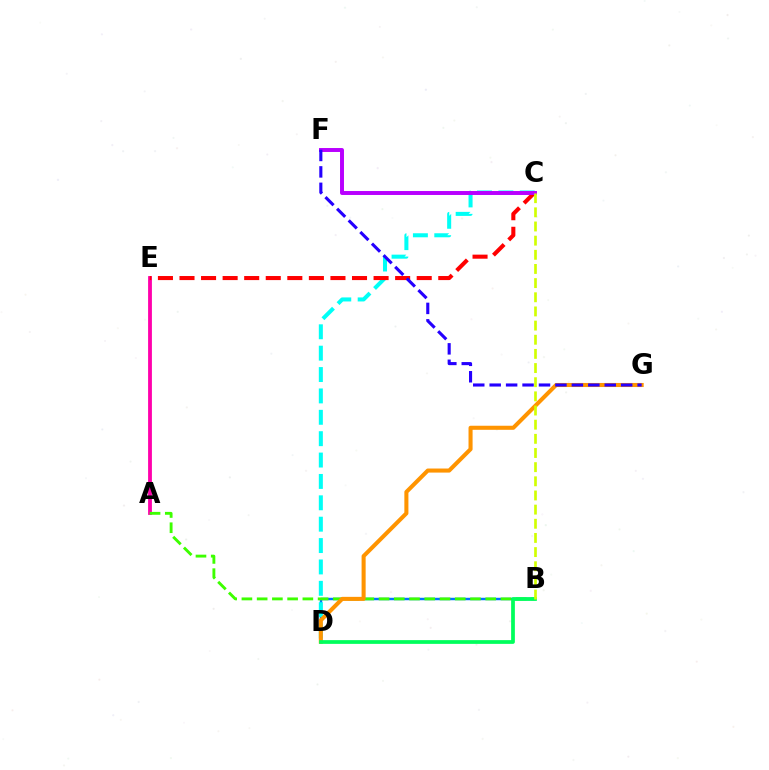{('B', 'D'): [{'color': '#0074ff', 'line_style': 'solid', 'thickness': 1.77}, {'color': '#00ff5c', 'line_style': 'solid', 'thickness': 2.7}], ('A', 'E'): [{'color': '#ff00ac', 'line_style': 'solid', 'thickness': 2.75}], ('C', 'D'): [{'color': '#00fff6', 'line_style': 'dashed', 'thickness': 2.9}], ('C', 'E'): [{'color': '#ff0000', 'line_style': 'dashed', 'thickness': 2.93}], ('A', 'B'): [{'color': '#3dff00', 'line_style': 'dashed', 'thickness': 2.07}], ('C', 'F'): [{'color': '#b900ff', 'line_style': 'solid', 'thickness': 2.84}], ('D', 'G'): [{'color': '#ff9400', 'line_style': 'solid', 'thickness': 2.92}], ('F', 'G'): [{'color': '#2500ff', 'line_style': 'dashed', 'thickness': 2.23}], ('B', 'C'): [{'color': '#d1ff00', 'line_style': 'dashed', 'thickness': 1.92}]}